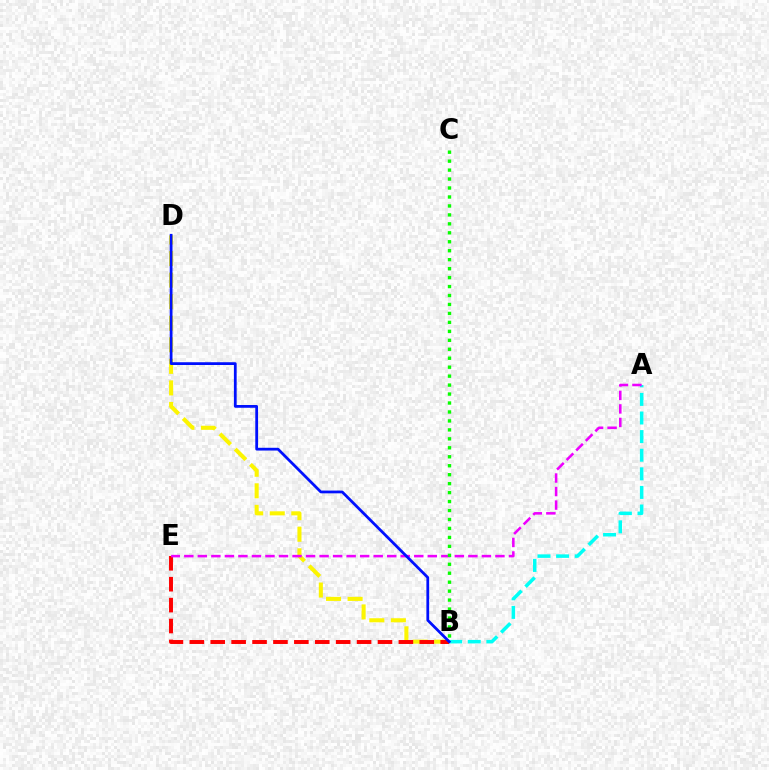{('B', 'D'): [{'color': '#fcf500', 'line_style': 'dashed', 'thickness': 2.93}, {'color': '#0010ff', 'line_style': 'solid', 'thickness': 1.99}], ('B', 'E'): [{'color': '#ff0000', 'line_style': 'dashed', 'thickness': 2.84}], ('A', 'B'): [{'color': '#00fff6', 'line_style': 'dashed', 'thickness': 2.53}], ('A', 'E'): [{'color': '#ee00ff', 'line_style': 'dashed', 'thickness': 1.84}], ('B', 'C'): [{'color': '#08ff00', 'line_style': 'dotted', 'thickness': 2.43}]}